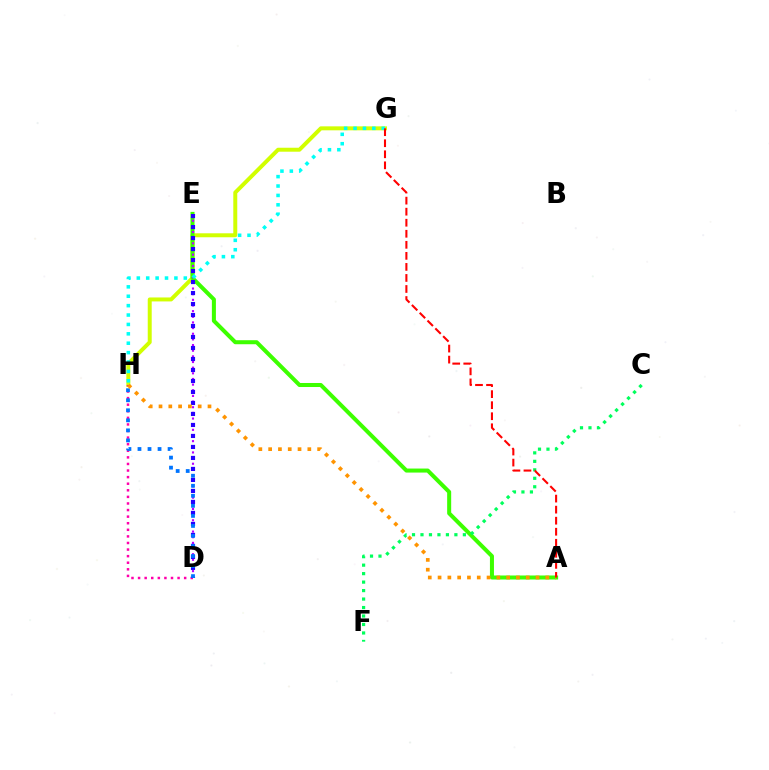{('G', 'H'): [{'color': '#d1ff00', 'line_style': 'solid', 'thickness': 2.86}, {'color': '#00fff6', 'line_style': 'dotted', 'thickness': 2.55}], ('A', 'E'): [{'color': '#3dff00', 'line_style': 'solid', 'thickness': 2.9}], ('D', 'H'): [{'color': '#ff00ac', 'line_style': 'dotted', 'thickness': 1.79}, {'color': '#0074ff', 'line_style': 'dotted', 'thickness': 2.73}], ('D', 'E'): [{'color': '#b900ff', 'line_style': 'dotted', 'thickness': 1.54}, {'color': '#2500ff', 'line_style': 'dotted', 'thickness': 2.99}], ('A', 'H'): [{'color': '#ff9400', 'line_style': 'dotted', 'thickness': 2.66}], ('C', 'F'): [{'color': '#00ff5c', 'line_style': 'dotted', 'thickness': 2.3}], ('A', 'G'): [{'color': '#ff0000', 'line_style': 'dashed', 'thickness': 1.5}]}